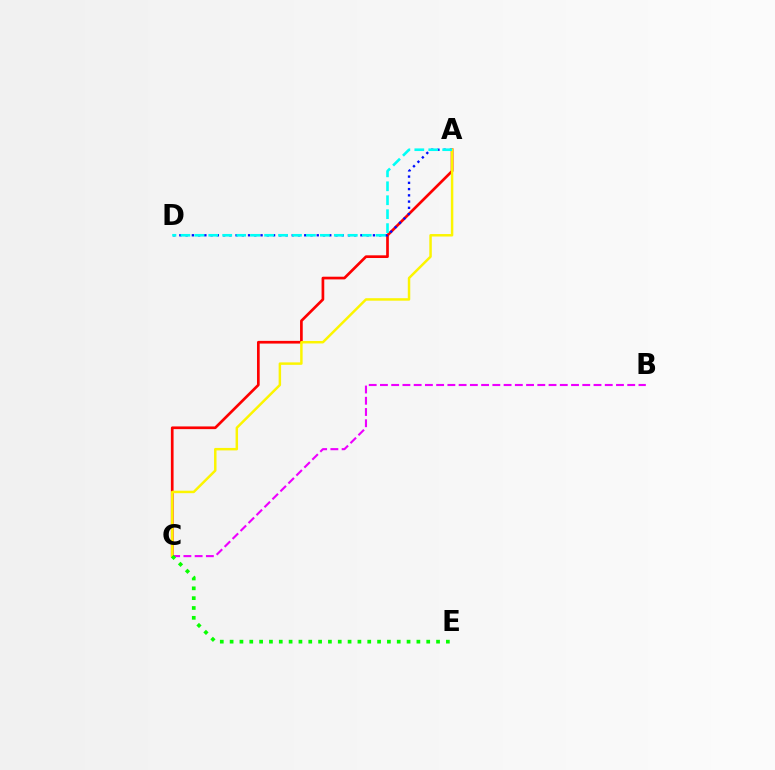{('A', 'C'): [{'color': '#ff0000', 'line_style': 'solid', 'thickness': 1.94}, {'color': '#fcf500', 'line_style': 'solid', 'thickness': 1.78}], ('B', 'C'): [{'color': '#ee00ff', 'line_style': 'dashed', 'thickness': 1.53}], ('A', 'D'): [{'color': '#0010ff', 'line_style': 'dotted', 'thickness': 1.7}, {'color': '#00fff6', 'line_style': 'dashed', 'thickness': 1.9}], ('C', 'E'): [{'color': '#08ff00', 'line_style': 'dotted', 'thickness': 2.67}]}